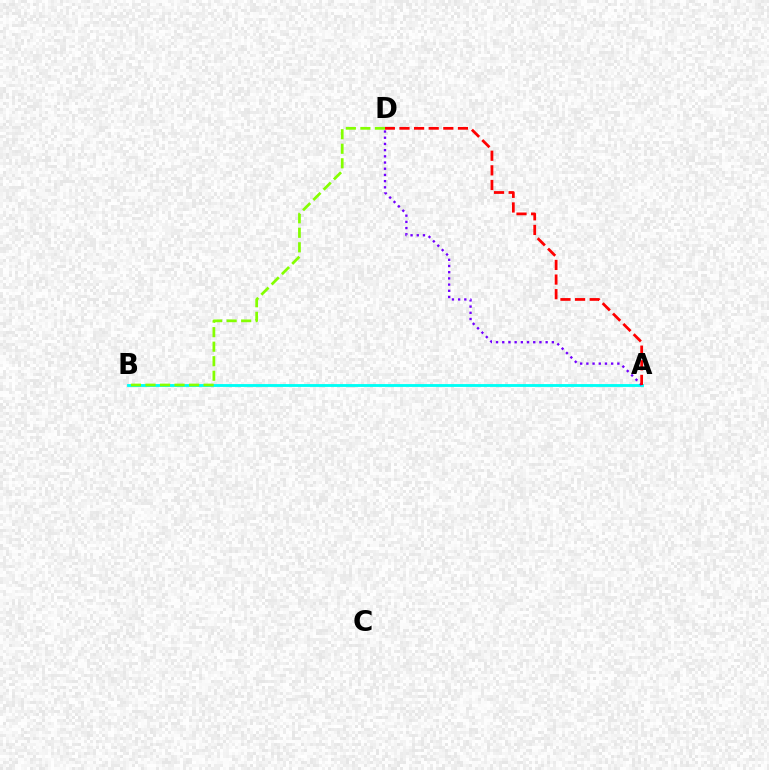{('A', 'B'): [{'color': '#00fff6', 'line_style': 'solid', 'thickness': 2.06}], ('A', 'D'): [{'color': '#7200ff', 'line_style': 'dotted', 'thickness': 1.68}, {'color': '#ff0000', 'line_style': 'dashed', 'thickness': 1.99}], ('B', 'D'): [{'color': '#84ff00', 'line_style': 'dashed', 'thickness': 1.97}]}